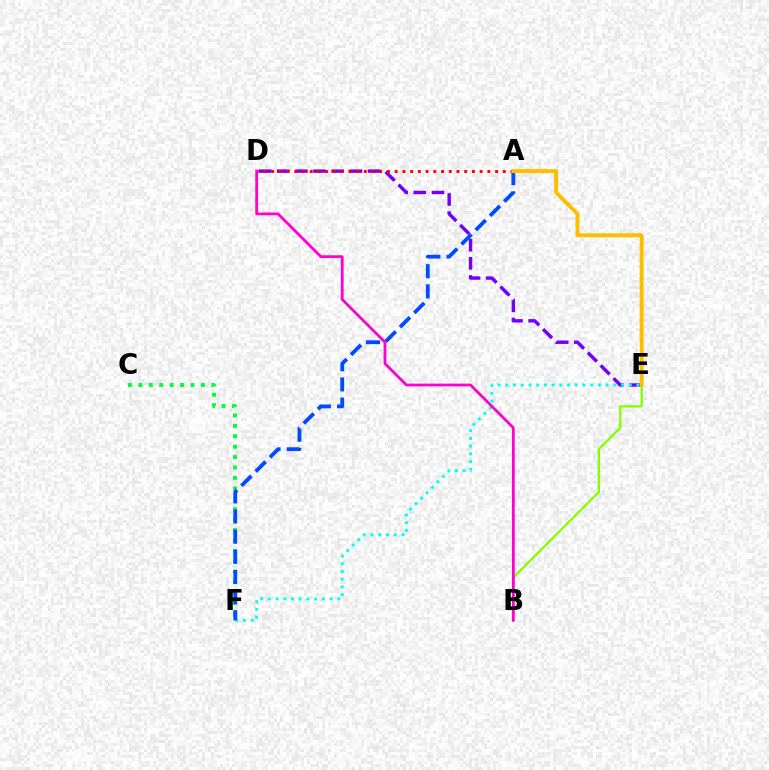{('D', 'E'): [{'color': '#7200ff', 'line_style': 'dashed', 'thickness': 2.47}], ('E', 'F'): [{'color': '#00fff6', 'line_style': 'dotted', 'thickness': 2.1}], ('B', 'E'): [{'color': '#84ff00', 'line_style': 'solid', 'thickness': 1.65}], ('A', 'D'): [{'color': '#ff0000', 'line_style': 'dotted', 'thickness': 2.1}], ('C', 'F'): [{'color': '#00ff39', 'line_style': 'dotted', 'thickness': 2.83}], ('A', 'F'): [{'color': '#004bff', 'line_style': 'dashed', 'thickness': 2.74}], ('B', 'D'): [{'color': '#ff00cf', 'line_style': 'solid', 'thickness': 2.0}], ('A', 'E'): [{'color': '#ffbd00', 'line_style': 'solid', 'thickness': 2.82}]}